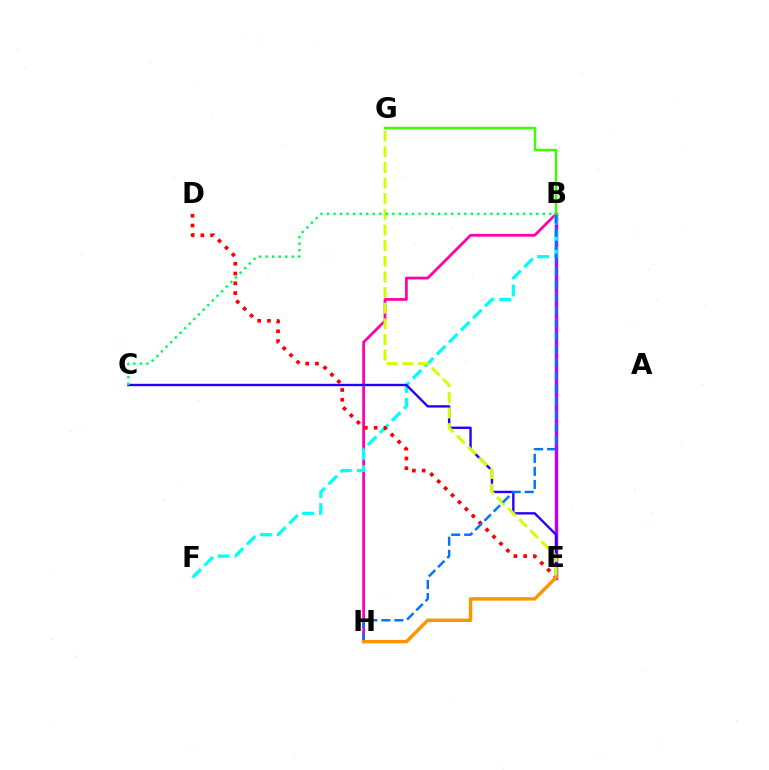{('B', 'E'): [{'color': '#b900ff', 'line_style': 'solid', 'thickness': 2.48}], ('B', 'H'): [{'color': '#ff00ac', 'line_style': 'solid', 'thickness': 1.98}, {'color': '#0074ff', 'line_style': 'dashed', 'thickness': 1.77}], ('B', 'F'): [{'color': '#00fff6', 'line_style': 'dashed', 'thickness': 2.31}], ('C', 'E'): [{'color': '#2500ff', 'line_style': 'solid', 'thickness': 1.71}], ('D', 'E'): [{'color': '#ff0000', 'line_style': 'dotted', 'thickness': 2.66}], ('E', 'G'): [{'color': '#d1ff00', 'line_style': 'dashed', 'thickness': 2.13}], ('B', 'G'): [{'color': '#3dff00', 'line_style': 'solid', 'thickness': 1.78}], ('E', 'H'): [{'color': '#ff9400', 'line_style': 'solid', 'thickness': 2.46}], ('B', 'C'): [{'color': '#00ff5c', 'line_style': 'dotted', 'thickness': 1.78}]}